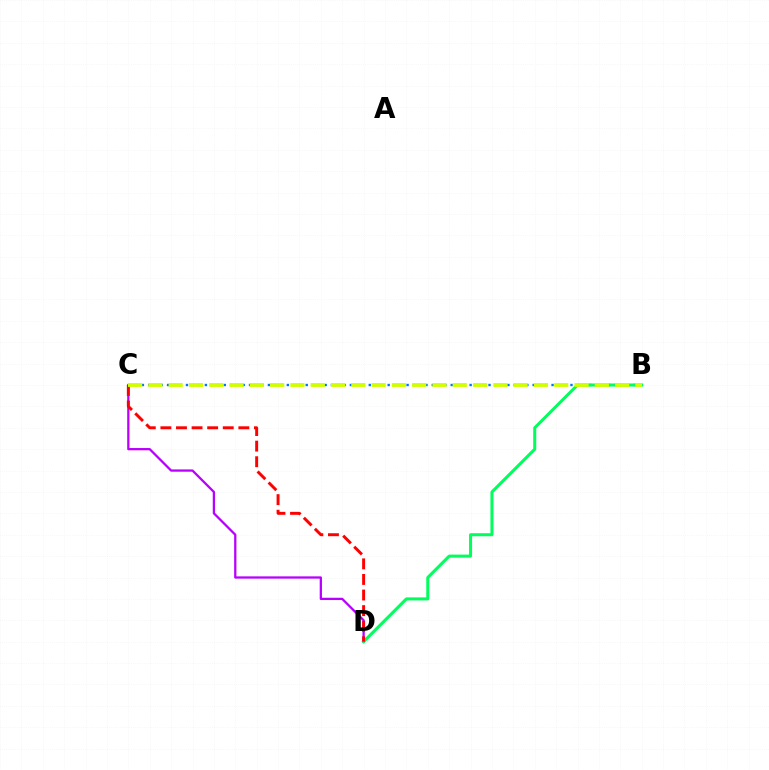{('B', 'C'): [{'color': '#0074ff', 'line_style': 'dotted', 'thickness': 1.71}, {'color': '#d1ff00', 'line_style': 'dashed', 'thickness': 2.76}], ('C', 'D'): [{'color': '#b900ff', 'line_style': 'solid', 'thickness': 1.64}, {'color': '#ff0000', 'line_style': 'dashed', 'thickness': 2.12}], ('B', 'D'): [{'color': '#00ff5c', 'line_style': 'solid', 'thickness': 2.18}]}